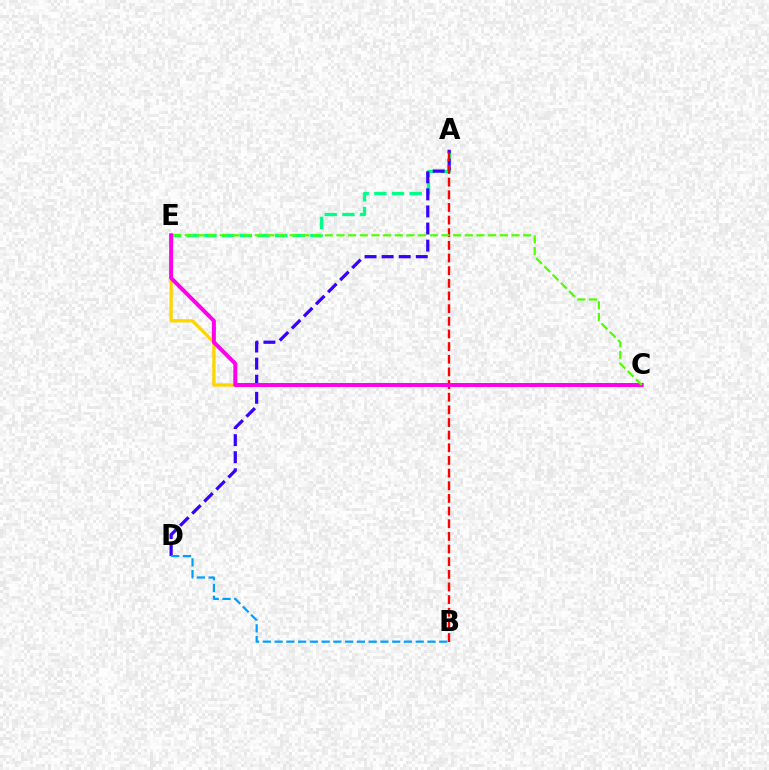{('A', 'E'): [{'color': '#00ff86', 'line_style': 'dashed', 'thickness': 2.4}], ('A', 'D'): [{'color': '#3700ff', 'line_style': 'dashed', 'thickness': 2.32}], ('C', 'E'): [{'color': '#ffd500', 'line_style': 'solid', 'thickness': 2.35}, {'color': '#ff00ed', 'line_style': 'solid', 'thickness': 2.84}, {'color': '#4fff00', 'line_style': 'dashed', 'thickness': 1.59}], ('B', 'D'): [{'color': '#009eff', 'line_style': 'dashed', 'thickness': 1.6}], ('A', 'B'): [{'color': '#ff0000', 'line_style': 'dashed', 'thickness': 1.72}]}